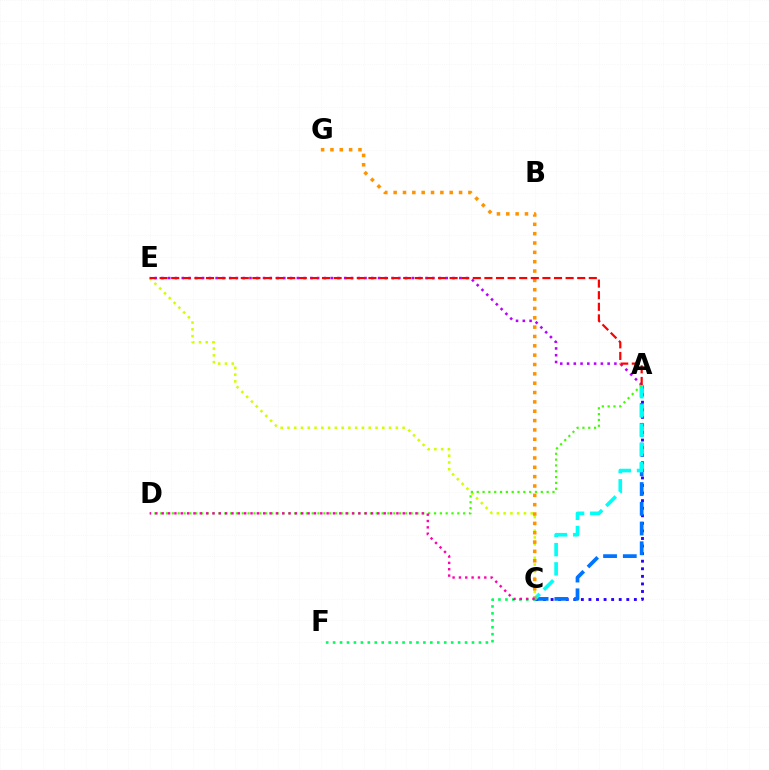{('C', 'E'): [{'color': '#d1ff00', 'line_style': 'dotted', 'thickness': 1.84}], ('A', 'C'): [{'color': '#2500ff', 'line_style': 'dotted', 'thickness': 2.06}, {'color': '#0074ff', 'line_style': 'dashed', 'thickness': 2.68}, {'color': '#00fff6', 'line_style': 'dashed', 'thickness': 2.61}], ('A', 'E'): [{'color': '#b900ff', 'line_style': 'dotted', 'thickness': 1.84}, {'color': '#ff0000', 'line_style': 'dashed', 'thickness': 1.58}], ('C', 'G'): [{'color': '#ff9400', 'line_style': 'dotted', 'thickness': 2.54}], ('C', 'F'): [{'color': '#00ff5c', 'line_style': 'dotted', 'thickness': 1.89}], ('A', 'D'): [{'color': '#3dff00', 'line_style': 'dotted', 'thickness': 1.58}], ('C', 'D'): [{'color': '#ff00ac', 'line_style': 'dotted', 'thickness': 1.72}]}